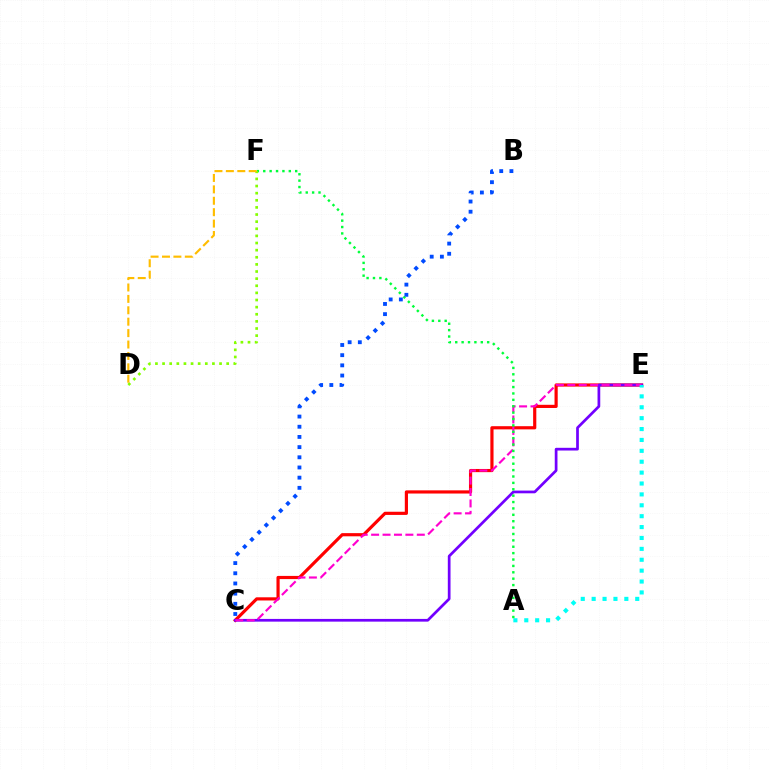{('C', 'E'): [{'color': '#ff0000', 'line_style': 'solid', 'thickness': 2.29}, {'color': '#7200ff', 'line_style': 'solid', 'thickness': 1.96}, {'color': '#ff00cf', 'line_style': 'dashed', 'thickness': 1.55}], ('A', 'E'): [{'color': '#00fff6', 'line_style': 'dotted', 'thickness': 2.96}], ('A', 'F'): [{'color': '#00ff39', 'line_style': 'dotted', 'thickness': 1.74}], ('B', 'C'): [{'color': '#004bff', 'line_style': 'dotted', 'thickness': 2.77}], ('D', 'F'): [{'color': '#84ff00', 'line_style': 'dotted', 'thickness': 1.94}, {'color': '#ffbd00', 'line_style': 'dashed', 'thickness': 1.55}]}